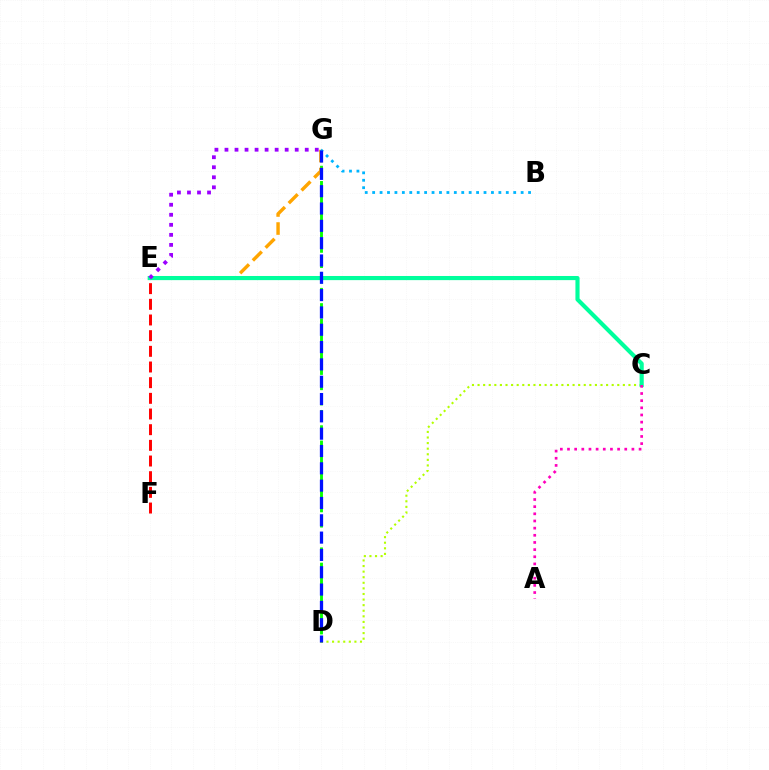{('D', 'G'): [{'color': '#08ff00', 'line_style': 'dashed', 'thickness': 2.07}, {'color': '#0010ff', 'line_style': 'dashed', 'thickness': 2.35}], ('E', 'F'): [{'color': '#ff0000', 'line_style': 'dashed', 'thickness': 2.13}], ('C', 'D'): [{'color': '#b3ff00', 'line_style': 'dotted', 'thickness': 1.52}], ('E', 'G'): [{'color': '#ffa500', 'line_style': 'dashed', 'thickness': 2.45}, {'color': '#9b00ff', 'line_style': 'dotted', 'thickness': 2.73}], ('C', 'E'): [{'color': '#00ff9d', 'line_style': 'solid', 'thickness': 2.98}], ('B', 'G'): [{'color': '#00b5ff', 'line_style': 'dotted', 'thickness': 2.02}], ('A', 'C'): [{'color': '#ff00bd', 'line_style': 'dotted', 'thickness': 1.94}]}